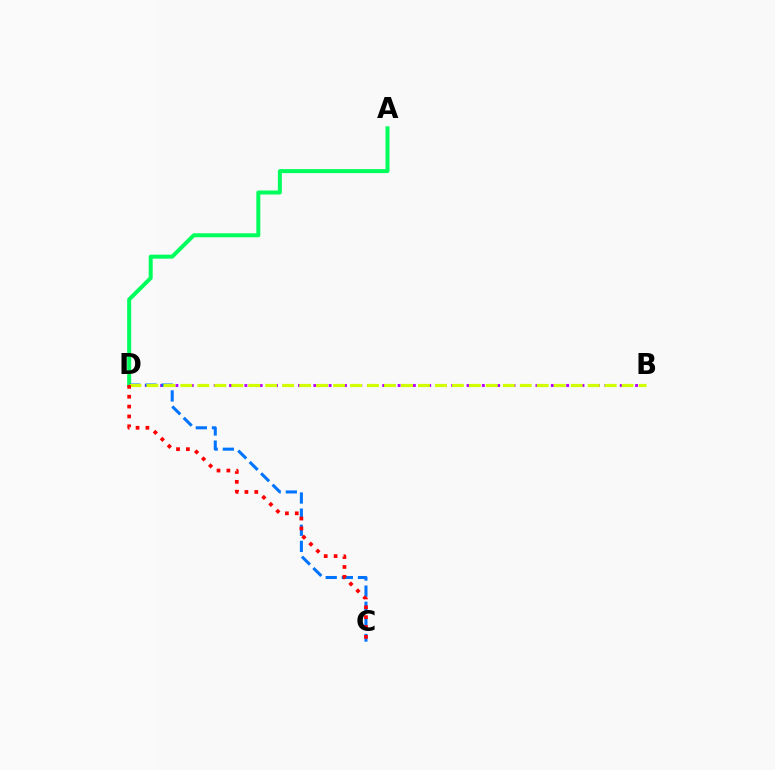{('B', 'D'): [{'color': '#b900ff', 'line_style': 'dotted', 'thickness': 2.08}, {'color': '#d1ff00', 'line_style': 'dashed', 'thickness': 2.31}], ('A', 'D'): [{'color': '#00ff5c', 'line_style': 'solid', 'thickness': 2.87}], ('C', 'D'): [{'color': '#0074ff', 'line_style': 'dashed', 'thickness': 2.19}, {'color': '#ff0000', 'line_style': 'dotted', 'thickness': 2.68}]}